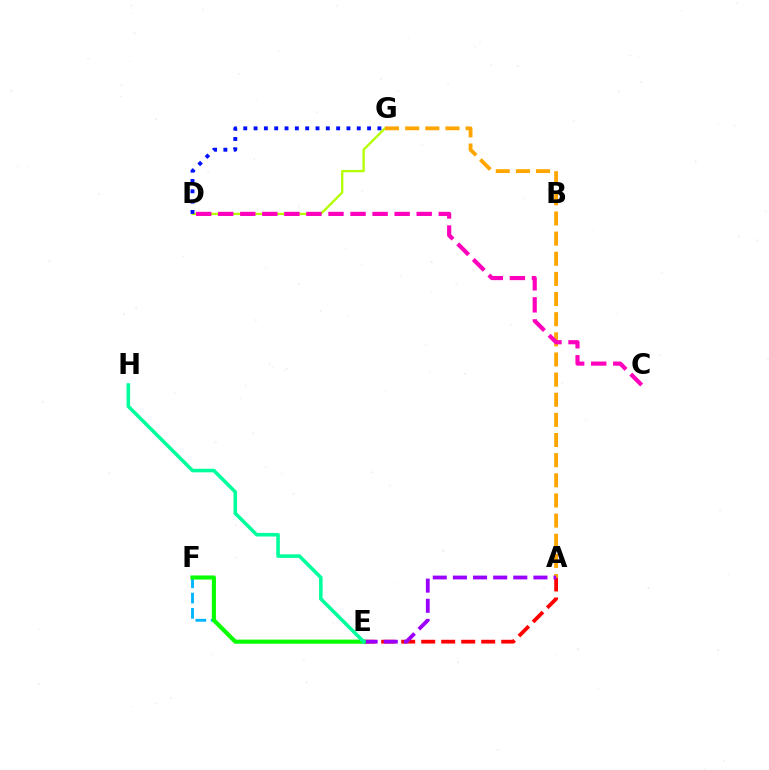{('D', 'G'): [{'color': '#b3ff00', 'line_style': 'solid', 'thickness': 1.65}, {'color': '#0010ff', 'line_style': 'dotted', 'thickness': 2.8}], ('A', 'E'): [{'color': '#ff0000', 'line_style': 'dashed', 'thickness': 2.72}, {'color': '#9b00ff', 'line_style': 'dashed', 'thickness': 2.73}], ('E', 'F'): [{'color': '#00b5ff', 'line_style': 'dashed', 'thickness': 2.07}, {'color': '#08ff00', 'line_style': 'solid', 'thickness': 2.97}], ('A', 'G'): [{'color': '#ffa500', 'line_style': 'dashed', 'thickness': 2.74}], ('C', 'D'): [{'color': '#ff00bd', 'line_style': 'dashed', 'thickness': 3.0}], ('E', 'H'): [{'color': '#00ff9d', 'line_style': 'solid', 'thickness': 2.57}]}